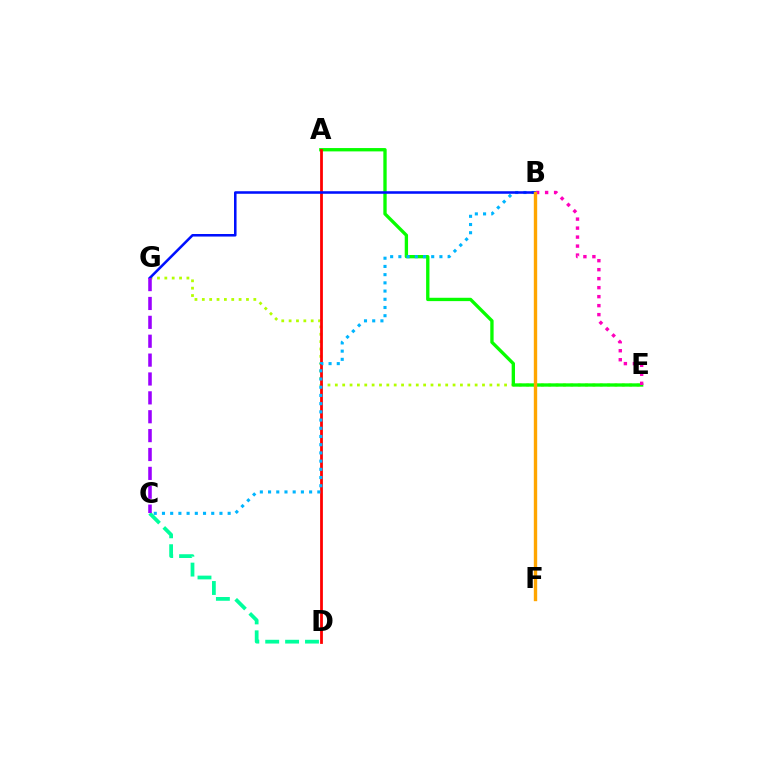{('E', 'G'): [{'color': '#b3ff00', 'line_style': 'dotted', 'thickness': 2.0}], ('A', 'E'): [{'color': '#08ff00', 'line_style': 'solid', 'thickness': 2.4}], ('C', 'D'): [{'color': '#00ff9d', 'line_style': 'dashed', 'thickness': 2.7}], ('B', 'E'): [{'color': '#ff00bd', 'line_style': 'dotted', 'thickness': 2.44}], ('A', 'D'): [{'color': '#ff0000', 'line_style': 'solid', 'thickness': 2.0}], ('B', 'C'): [{'color': '#00b5ff', 'line_style': 'dotted', 'thickness': 2.23}], ('B', 'G'): [{'color': '#0010ff', 'line_style': 'solid', 'thickness': 1.83}], ('B', 'F'): [{'color': '#ffa500', 'line_style': 'solid', 'thickness': 2.43}], ('C', 'G'): [{'color': '#9b00ff', 'line_style': 'dashed', 'thickness': 2.56}]}